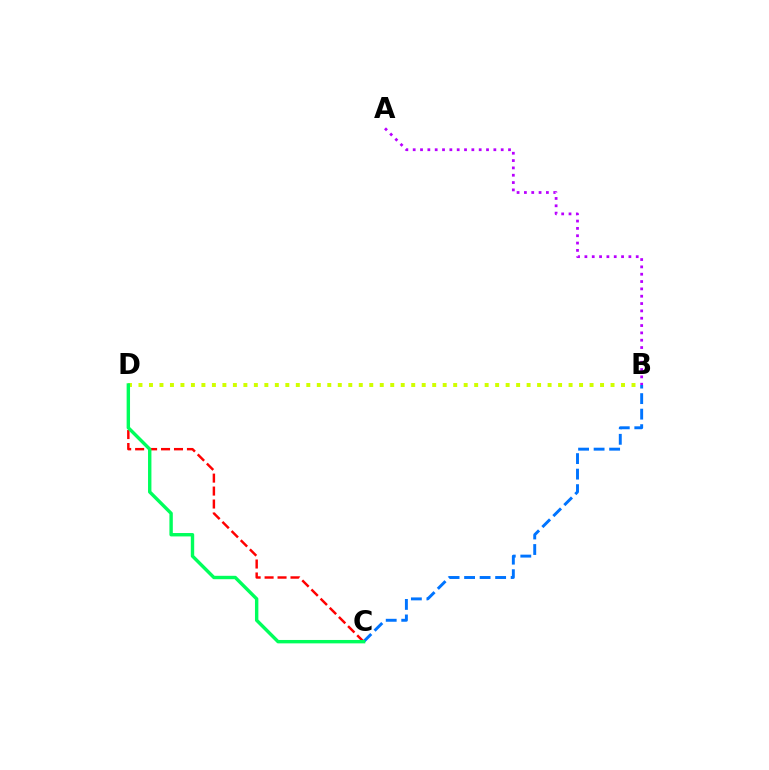{('B', 'D'): [{'color': '#d1ff00', 'line_style': 'dotted', 'thickness': 2.85}], ('C', 'D'): [{'color': '#ff0000', 'line_style': 'dashed', 'thickness': 1.76}, {'color': '#00ff5c', 'line_style': 'solid', 'thickness': 2.45}], ('B', 'C'): [{'color': '#0074ff', 'line_style': 'dashed', 'thickness': 2.11}], ('A', 'B'): [{'color': '#b900ff', 'line_style': 'dotted', 'thickness': 1.99}]}